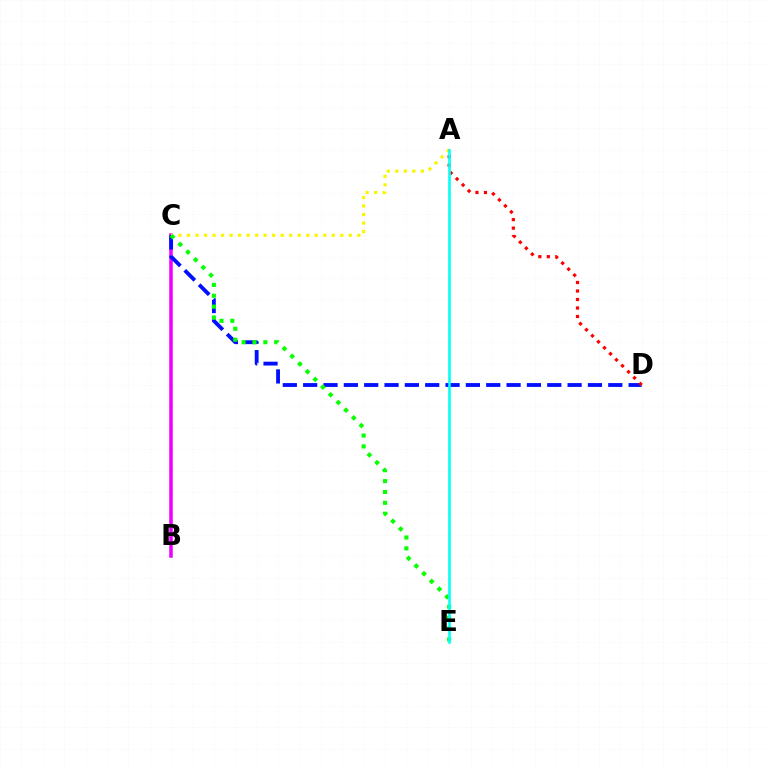{('B', 'C'): [{'color': '#ee00ff', 'line_style': 'solid', 'thickness': 2.54}], ('A', 'C'): [{'color': '#fcf500', 'line_style': 'dotted', 'thickness': 2.31}], ('C', 'D'): [{'color': '#0010ff', 'line_style': 'dashed', 'thickness': 2.76}], ('C', 'E'): [{'color': '#08ff00', 'line_style': 'dotted', 'thickness': 2.96}], ('A', 'D'): [{'color': '#ff0000', 'line_style': 'dotted', 'thickness': 2.31}], ('A', 'E'): [{'color': '#00fff6', 'line_style': 'solid', 'thickness': 1.86}]}